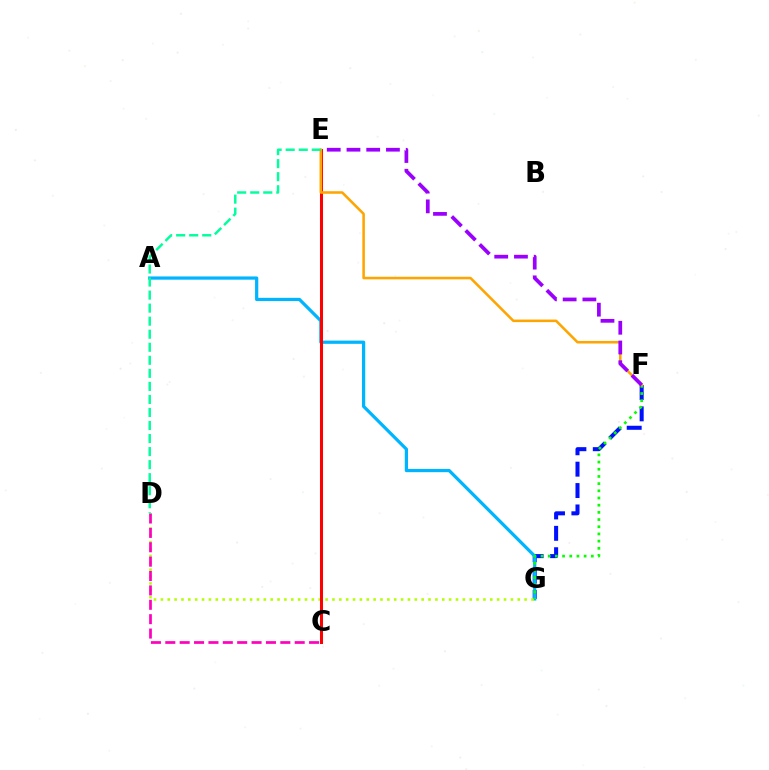{('F', 'G'): [{'color': '#0010ff', 'line_style': 'dashed', 'thickness': 2.91}, {'color': '#08ff00', 'line_style': 'dotted', 'thickness': 1.95}], ('A', 'G'): [{'color': '#00b5ff', 'line_style': 'solid', 'thickness': 2.33}], ('D', 'G'): [{'color': '#b3ff00', 'line_style': 'dotted', 'thickness': 1.86}], ('C', 'E'): [{'color': '#ff0000', 'line_style': 'solid', 'thickness': 2.18}], ('C', 'D'): [{'color': '#ff00bd', 'line_style': 'dashed', 'thickness': 1.95}], ('E', 'F'): [{'color': '#ffa500', 'line_style': 'solid', 'thickness': 1.84}, {'color': '#9b00ff', 'line_style': 'dashed', 'thickness': 2.68}], ('D', 'E'): [{'color': '#00ff9d', 'line_style': 'dashed', 'thickness': 1.77}]}